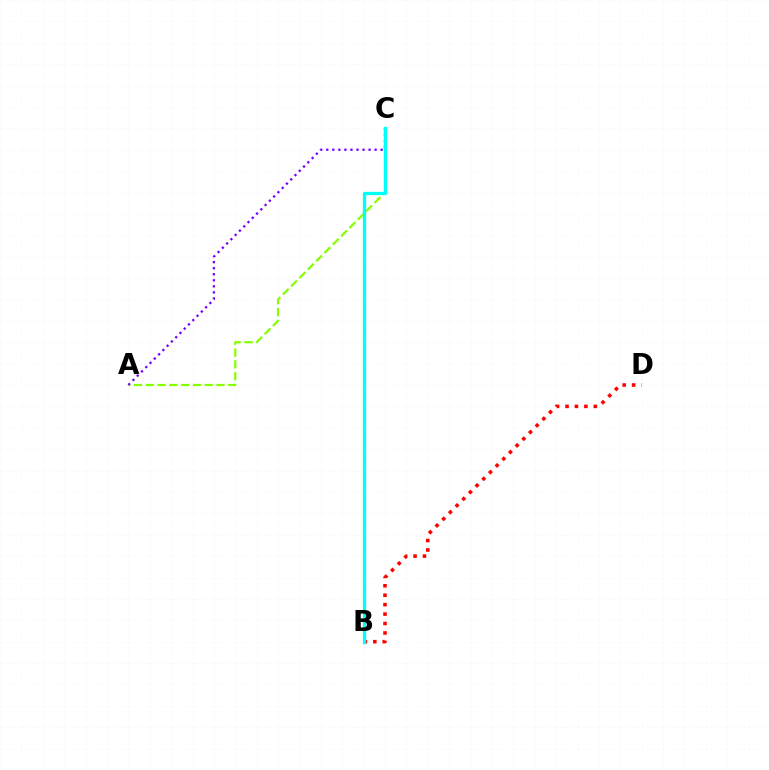{('A', 'C'): [{'color': '#84ff00', 'line_style': 'dashed', 'thickness': 1.6}, {'color': '#7200ff', 'line_style': 'dotted', 'thickness': 1.64}], ('B', 'D'): [{'color': '#ff0000', 'line_style': 'dotted', 'thickness': 2.56}], ('B', 'C'): [{'color': '#00fff6', 'line_style': 'solid', 'thickness': 2.38}]}